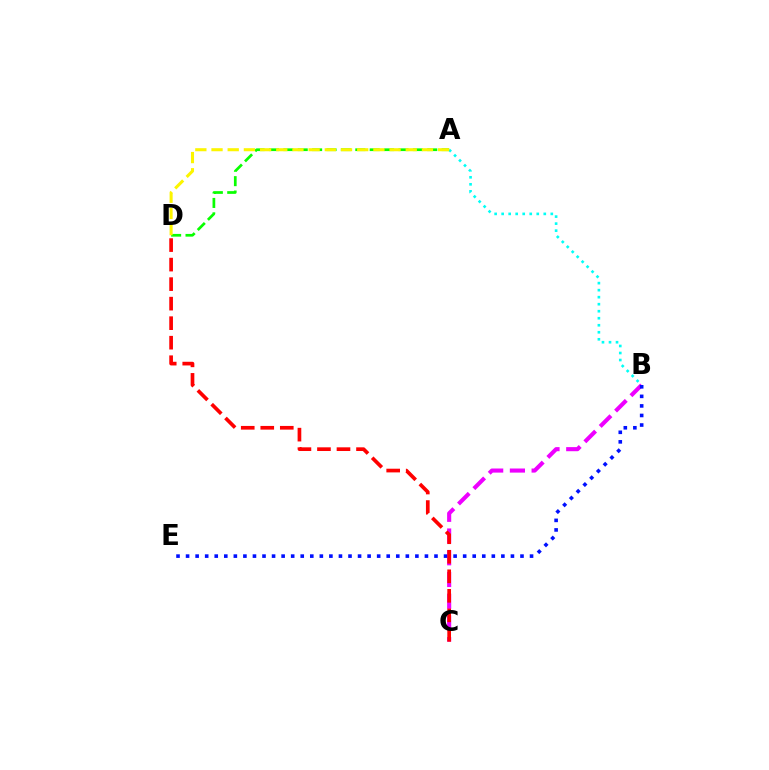{('B', 'C'): [{'color': '#ee00ff', 'line_style': 'dashed', 'thickness': 2.95}], ('A', 'B'): [{'color': '#00fff6', 'line_style': 'dotted', 'thickness': 1.91}], ('B', 'E'): [{'color': '#0010ff', 'line_style': 'dotted', 'thickness': 2.6}], ('A', 'D'): [{'color': '#08ff00', 'line_style': 'dashed', 'thickness': 1.96}, {'color': '#fcf500', 'line_style': 'dashed', 'thickness': 2.2}], ('C', 'D'): [{'color': '#ff0000', 'line_style': 'dashed', 'thickness': 2.65}]}